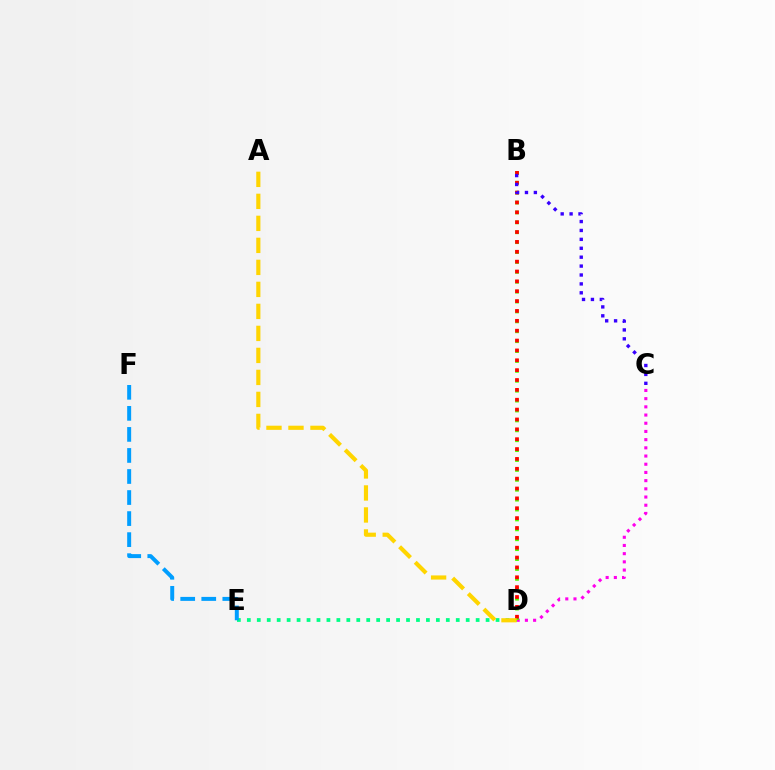{('C', 'D'): [{'color': '#ff00ed', 'line_style': 'dotted', 'thickness': 2.23}], ('D', 'E'): [{'color': '#00ff86', 'line_style': 'dotted', 'thickness': 2.7}], ('E', 'F'): [{'color': '#009eff', 'line_style': 'dashed', 'thickness': 2.86}], ('B', 'D'): [{'color': '#4fff00', 'line_style': 'dotted', 'thickness': 2.69}, {'color': '#ff0000', 'line_style': 'dotted', 'thickness': 2.68}], ('B', 'C'): [{'color': '#3700ff', 'line_style': 'dotted', 'thickness': 2.42}], ('A', 'D'): [{'color': '#ffd500', 'line_style': 'dashed', 'thickness': 2.99}]}